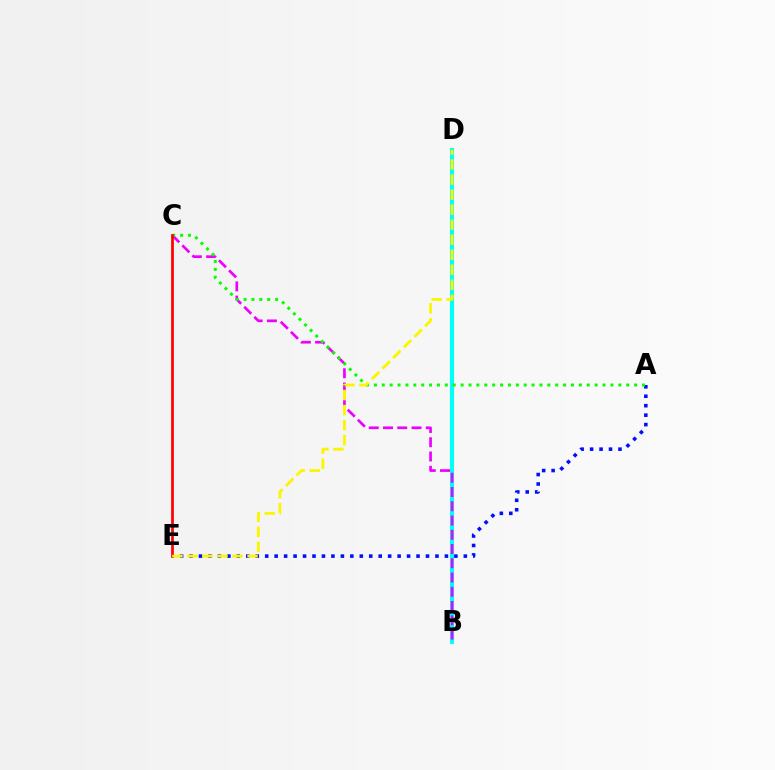{('A', 'E'): [{'color': '#0010ff', 'line_style': 'dotted', 'thickness': 2.57}], ('B', 'D'): [{'color': '#00fff6', 'line_style': 'solid', 'thickness': 2.95}], ('B', 'C'): [{'color': '#ee00ff', 'line_style': 'dashed', 'thickness': 1.94}], ('A', 'C'): [{'color': '#08ff00', 'line_style': 'dotted', 'thickness': 2.14}], ('C', 'E'): [{'color': '#ff0000', 'line_style': 'solid', 'thickness': 1.94}], ('D', 'E'): [{'color': '#fcf500', 'line_style': 'dashed', 'thickness': 2.04}]}